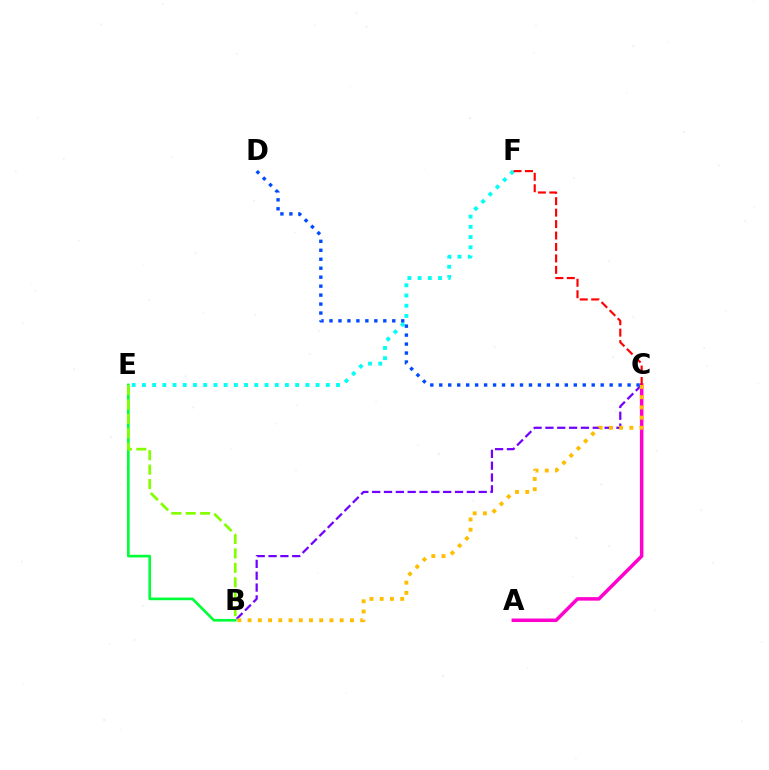{('B', 'E'): [{'color': '#00ff39', 'line_style': 'solid', 'thickness': 1.91}, {'color': '#84ff00', 'line_style': 'dashed', 'thickness': 1.96}], ('E', 'F'): [{'color': '#00fff6', 'line_style': 'dotted', 'thickness': 2.78}], ('B', 'C'): [{'color': '#7200ff', 'line_style': 'dashed', 'thickness': 1.61}, {'color': '#ffbd00', 'line_style': 'dotted', 'thickness': 2.78}], ('A', 'C'): [{'color': '#ff00cf', 'line_style': 'solid', 'thickness': 2.52}], ('C', 'F'): [{'color': '#ff0000', 'line_style': 'dashed', 'thickness': 1.55}], ('C', 'D'): [{'color': '#004bff', 'line_style': 'dotted', 'thickness': 2.44}]}